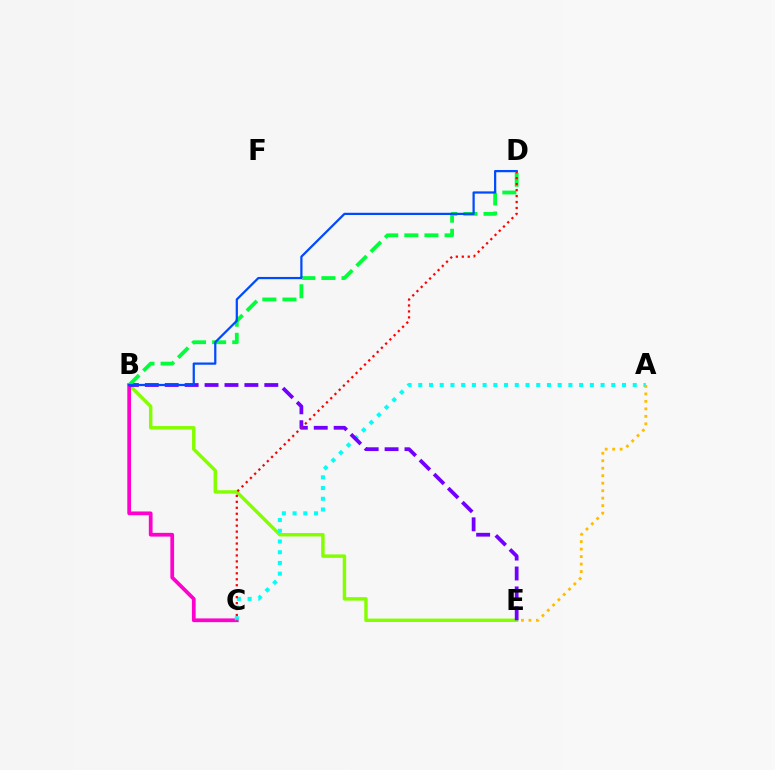{('B', 'E'): [{'color': '#84ff00', 'line_style': 'solid', 'thickness': 2.48}, {'color': '#7200ff', 'line_style': 'dashed', 'thickness': 2.71}], ('B', 'C'): [{'color': '#ff00cf', 'line_style': 'solid', 'thickness': 2.69}], ('A', 'C'): [{'color': '#00fff6', 'line_style': 'dotted', 'thickness': 2.91}], ('B', 'D'): [{'color': '#00ff39', 'line_style': 'dashed', 'thickness': 2.73}, {'color': '#004bff', 'line_style': 'solid', 'thickness': 1.61}], ('A', 'E'): [{'color': '#ffbd00', 'line_style': 'dotted', 'thickness': 2.03}], ('C', 'D'): [{'color': '#ff0000', 'line_style': 'dotted', 'thickness': 1.62}]}